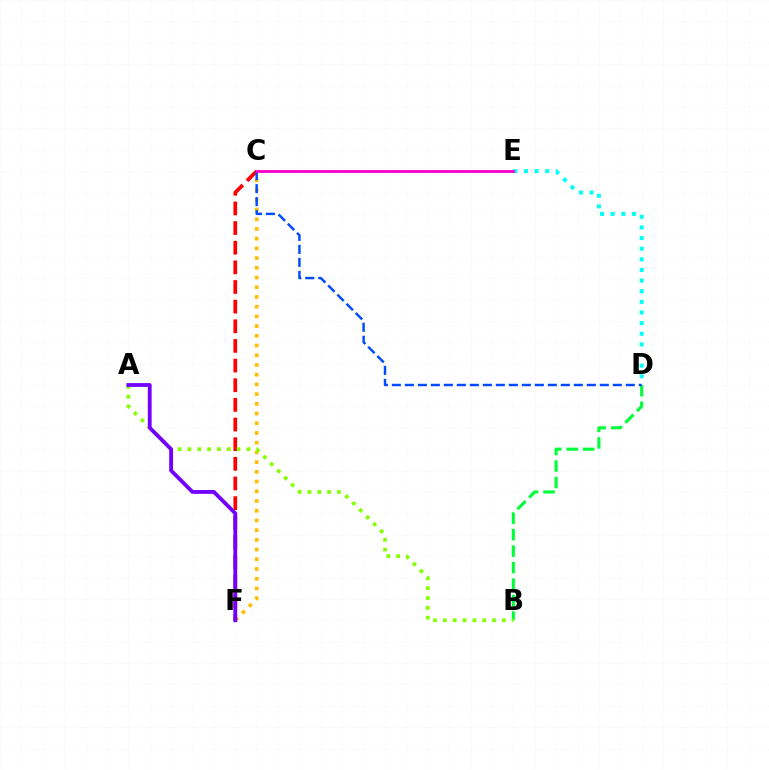{('B', 'D'): [{'color': '#00ff39', 'line_style': 'dashed', 'thickness': 2.24}], ('C', 'F'): [{'color': '#ffbd00', 'line_style': 'dotted', 'thickness': 2.64}, {'color': '#ff0000', 'line_style': 'dashed', 'thickness': 2.67}], ('D', 'E'): [{'color': '#00fff6', 'line_style': 'dotted', 'thickness': 2.89}], ('A', 'B'): [{'color': '#84ff00', 'line_style': 'dotted', 'thickness': 2.67}], ('C', 'D'): [{'color': '#004bff', 'line_style': 'dashed', 'thickness': 1.77}], ('C', 'E'): [{'color': '#ff00cf', 'line_style': 'solid', 'thickness': 2.07}], ('A', 'F'): [{'color': '#7200ff', 'line_style': 'solid', 'thickness': 2.75}]}